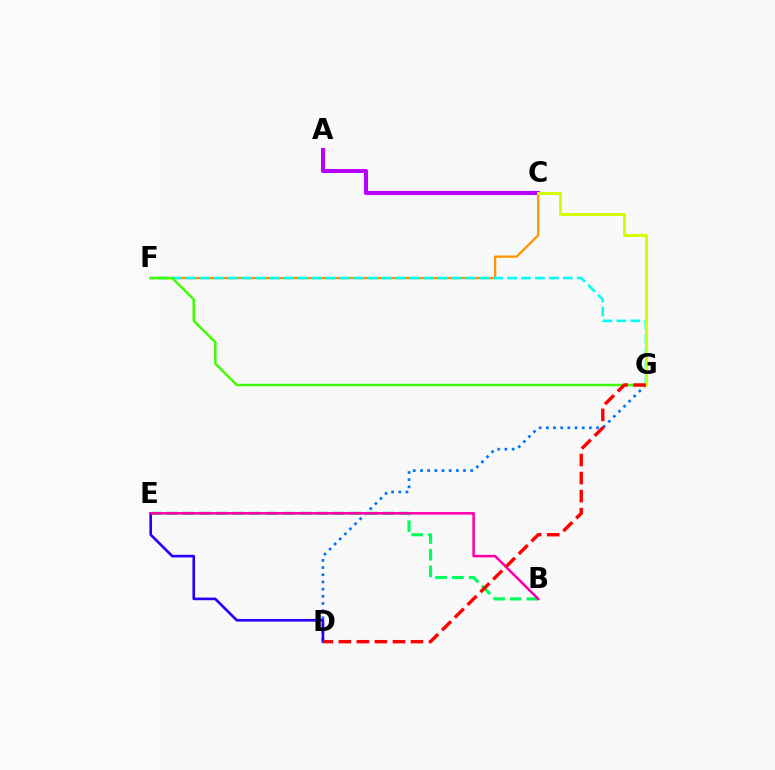{('D', 'G'): [{'color': '#0074ff', 'line_style': 'dotted', 'thickness': 1.95}, {'color': '#ff0000', 'line_style': 'dashed', 'thickness': 2.45}], ('C', 'F'): [{'color': '#ff9400', 'line_style': 'solid', 'thickness': 1.63}], ('F', 'G'): [{'color': '#00fff6', 'line_style': 'dashed', 'thickness': 1.9}, {'color': '#3dff00', 'line_style': 'solid', 'thickness': 1.77}], ('B', 'E'): [{'color': '#00ff5c', 'line_style': 'dashed', 'thickness': 2.27}, {'color': '#ff00ac', 'line_style': 'solid', 'thickness': 1.85}], ('A', 'C'): [{'color': '#b900ff', 'line_style': 'solid', 'thickness': 2.91}], ('D', 'E'): [{'color': '#2500ff', 'line_style': 'solid', 'thickness': 1.9}], ('C', 'G'): [{'color': '#d1ff00', 'line_style': 'solid', 'thickness': 2.15}]}